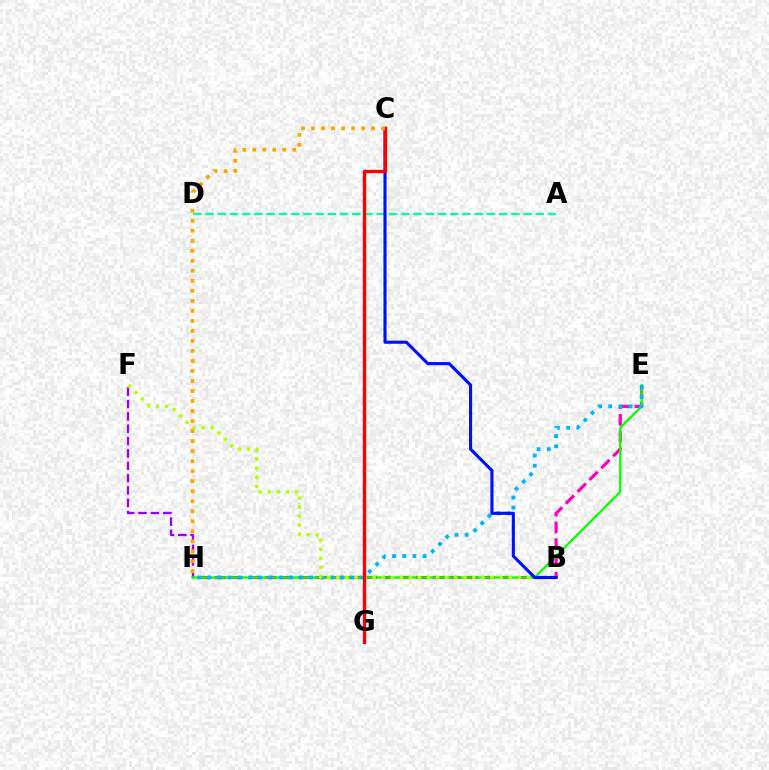{('E', 'H'): [{'color': '#ff00bd', 'line_style': 'dashed', 'thickness': 2.28}, {'color': '#08ff00', 'line_style': 'solid', 'thickness': 1.65}, {'color': '#00b5ff', 'line_style': 'dotted', 'thickness': 2.77}], ('F', 'H'): [{'color': '#9b00ff', 'line_style': 'dashed', 'thickness': 1.68}], ('A', 'D'): [{'color': '#00ff9d', 'line_style': 'dashed', 'thickness': 1.66}], ('B', 'F'): [{'color': '#b3ff00', 'line_style': 'dotted', 'thickness': 2.46}], ('B', 'C'): [{'color': '#0010ff', 'line_style': 'solid', 'thickness': 2.23}], ('C', 'G'): [{'color': '#ff0000', 'line_style': 'solid', 'thickness': 2.4}], ('C', 'H'): [{'color': '#ffa500', 'line_style': 'dotted', 'thickness': 2.72}]}